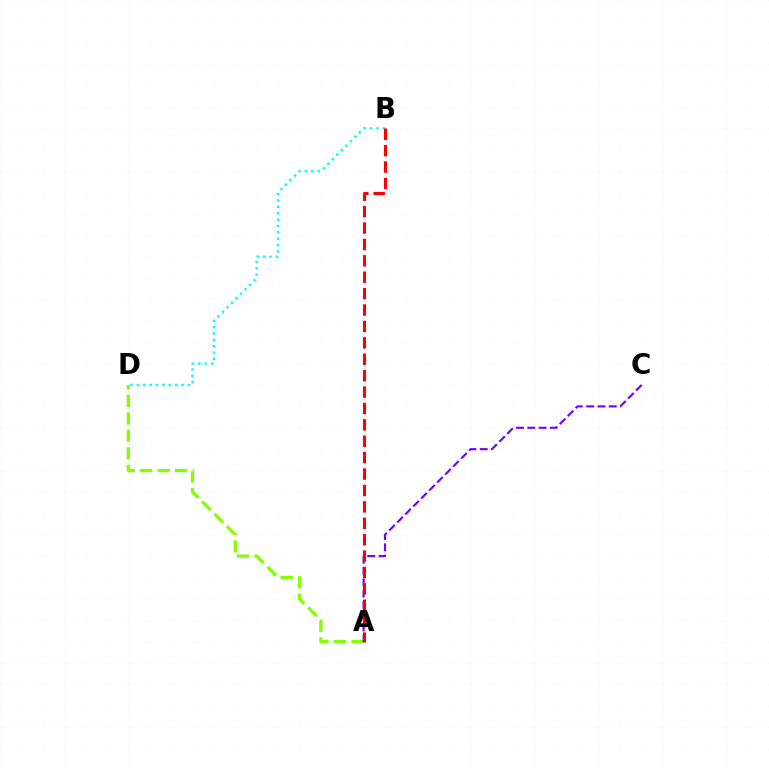{('A', 'D'): [{'color': '#84ff00', 'line_style': 'dashed', 'thickness': 2.38}], ('A', 'C'): [{'color': '#7200ff', 'line_style': 'dashed', 'thickness': 1.53}], ('B', 'D'): [{'color': '#00fff6', 'line_style': 'dotted', 'thickness': 1.73}], ('A', 'B'): [{'color': '#ff0000', 'line_style': 'dashed', 'thickness': 2.23}]}